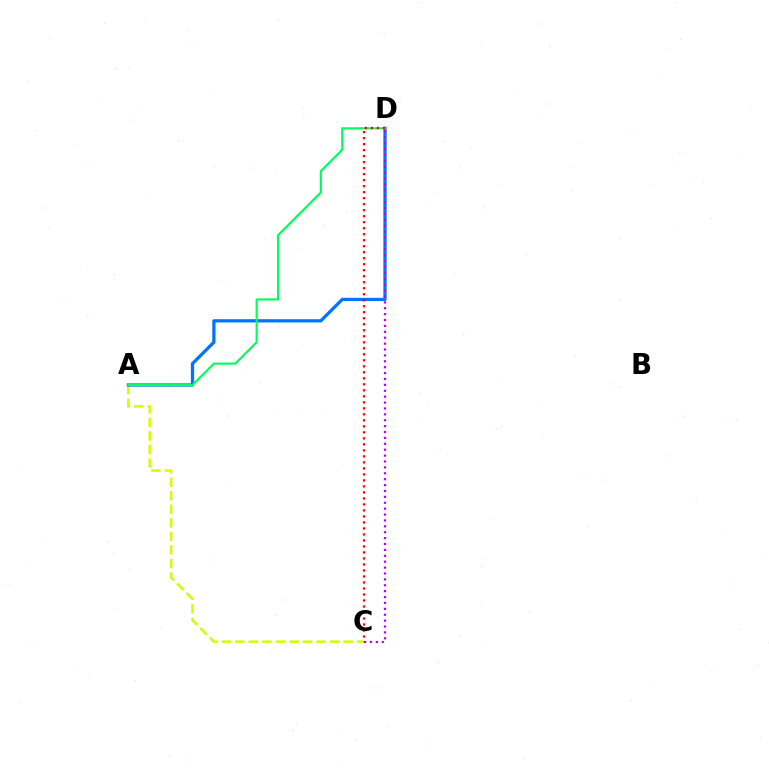{('A', 'C'): [{'color': '#d1ff00', 'line_style': 'dashed', 'thickness': 1.84}], ('A', 'D'): [{'color': '#0074ff', 'line_style': 'solid', 'thickness': 2.34}, {'color': '#00ff5c', 'line_style': 'solid', 'thickness': 1.57}], ('C', 'D'): [{'color': '#ff0000', 'line_style': 'dotted', 'thickness': 1.63}, {'color': '#b900ff', 'line_style': 'dotted', 'thickness': 1.6}]}